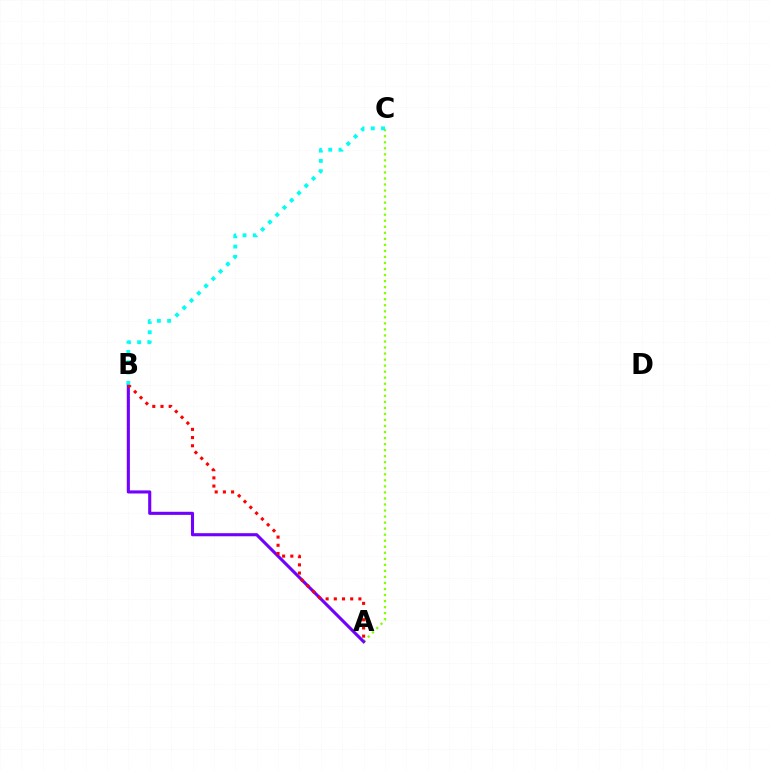{('A', 'C'): [{'color': '#84ff00', 'line_style': 'dotted', 'thickness': 1.64}], ('A', 'B'): [{'color': '#7200ff', 'line_style': 'solid', 'thickness': 2.23}, {'color': '#ff0000', 'line_style': 'dotted', 'thickness': 2.23}], ('B', 'C'): [{'color': '#00fff6', 'line_style': 'dotted', 'thickness': 2.79}]}